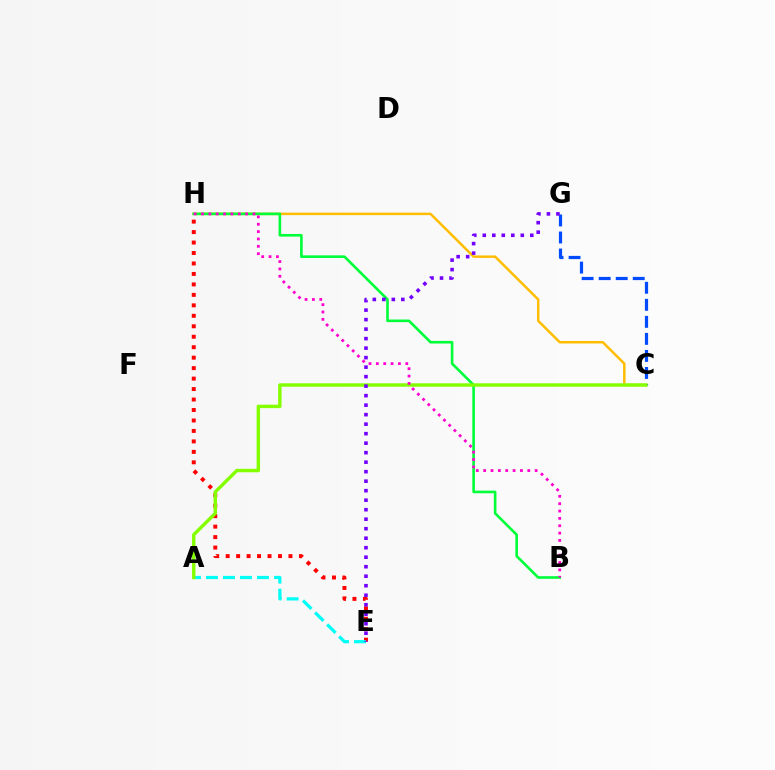{('C', 'G'): [{'color': '#004bff', 'line_style': 'dashed', 'thickness': 2.31}], ('C', 'H'): [{'color': '#ffbd00', 'line_style': 'solid', 'thickness': 1.78}], ('E', 'H'): [{'color': '#ff0000', 'line_style': 'dotted', 'thickness': 2.84}], ('B', 'H'): [{'color': '#00ff39', 'line_style': 'solid', 'thickness': 1.89}, {'color': '#ff00cf', 'line_style': 'dotted', 'thickness': 2.0}], ('A', 'E'): [{'color': '#00fff6', 'line_style': 'dashed', 'thickness': 2.31}], ('A', 'C'): [{'color': '#84ff00', 'line_style': 'solid', 'thickness': 2.47}], ('E', 'G'): [{'color': '#7200ff', 'line_style': 'dotted', 'thickness': 2.58}]}